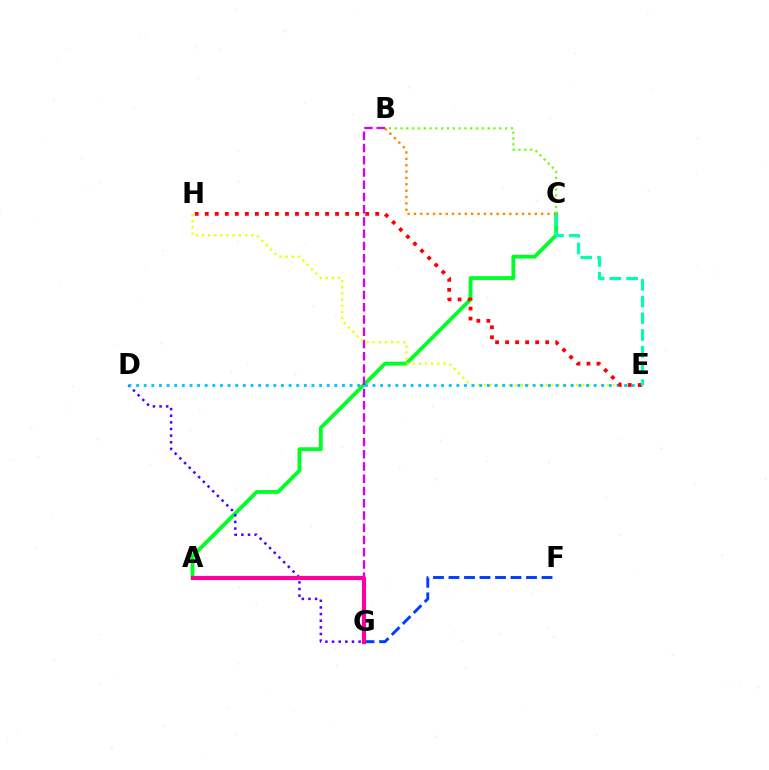{('A', 'C'): [{'color': '#00ff27', 'line_style': 'solid', 'thickness': 2.75}], ('D', 'G'): [{'color': '#4f00ff', 'line_style': 'dotted', 'thickness': 1.8}], ('B', 'G'): [{'color': '#d600ff', 'line_style': 'dashed', 'thickness': 1.66}], ('B', 'C'): [{'color': '#ff8800', 'line_style': 'dotted', 'thickness': 1.73}, {'color': '#66ff00', 'line_style': 'dotted', 'thickness': 1.58}], ('E', 'H'): [{'color': '#eeff00', 'line_style': 'dotted', 'thickness': 1.67}, {'color': '#ff0000', 'line_style': 'dotted', 'thickness': 2.72}], ('D', 'E'): [{'color': '#00c7ff', 'line_style': 'dotted', 'thickness': 2.07}], ('F', 'G'): [{'color': '#003fff', 'line_style': 'dashed', 'thickness': 2.11}], ('A', 'G'): [{'color': '#ff00a0', 'line_style': 'solid', 'thickness': 2.99}], ('C', 'E'): [{'color': '#00ffaf', 'line_style': 'dashed', 'thickness': 2.27}]}